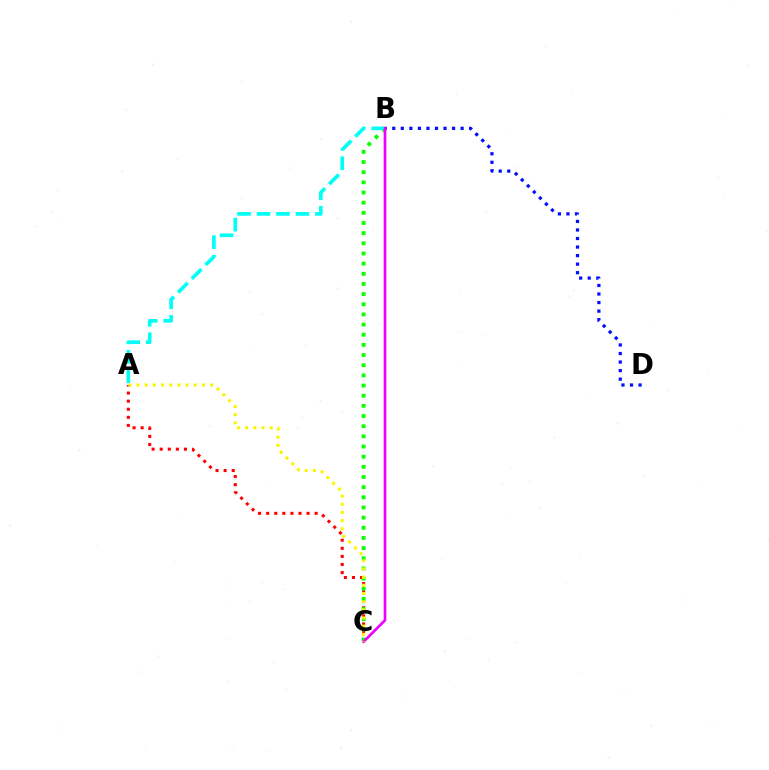{('A', 'C'): [{'color': '#ff0000', 'line_style': 'dotted', 'thickness': 2.2}, {'color': '#fcf500', 'line_style': 'dotted', 'thickness': 2.22}], ('B', 'C'): [{'color': '#08ff00', 'line_style': 'dotted', 'thickness': 2.76}, {'color': '#ee00ff', 'line_style': 'solid', 'thickness': 1.94}], ('B', 'D'): [{'color': '#0010ff', 'line_style': 'dotted', 'thickness': 2.32}], ('A', 'B'): [{'color': '#00fff6', 'line_style': 'dashed', 'thickness': 2.64}]}